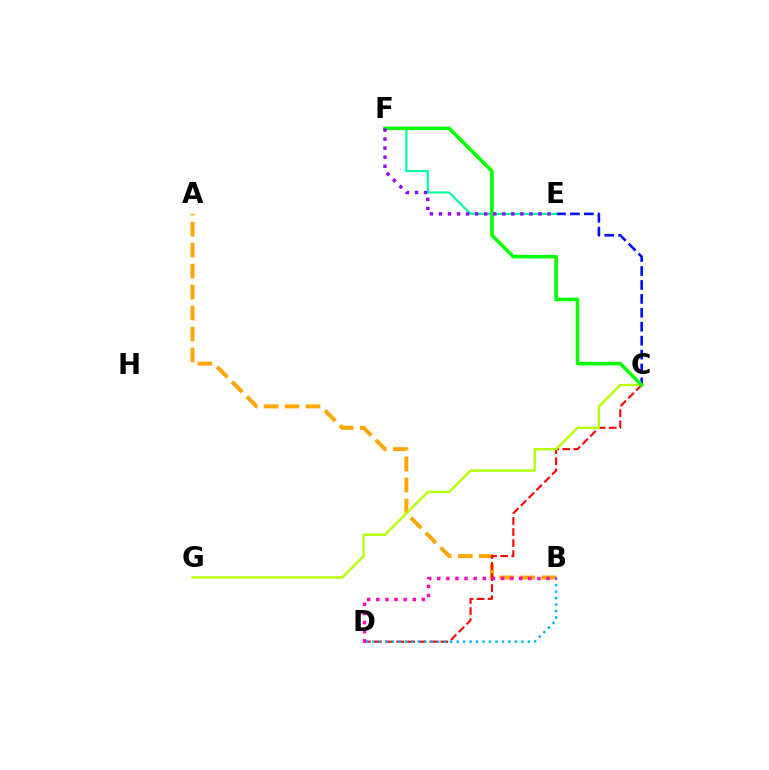{('C', 'E'): [{'color': '#0010ff', 'line_style': 'dashed', 'thickness': 1.89}], ('A', 'B'): [{'color': '#ffa500', 'line_style': 'dashed', 'thickness': 2.85}], ('C', 'D'): [{'color': '#ff0000', 'line_style': 'dashed', 'thickness': 1.5}], ('E', 'F'): [{'color': '#00ff9d', 'line_style': 'solid', 'thickness': 1.56}, {'color': '#9b00ff', 'line_style': 'dotted', 'thickness': 2.46}], ('B', 'D'): [{'color': '#00b5ff', 'line_style': 'dotted', 'thickness': 1.76}, {'color': '#ff00bd', 'line_style': 'dotted', 'thickness': 2.47}], ('C', 'G'): [{'color': '#b3ff00', 'line_style': 'solid', 'thickness': 1.69}], ('C', 'F'): [{'color': '#08ff00', 'line_style': 'solid', 'thickness': 2.58}]}